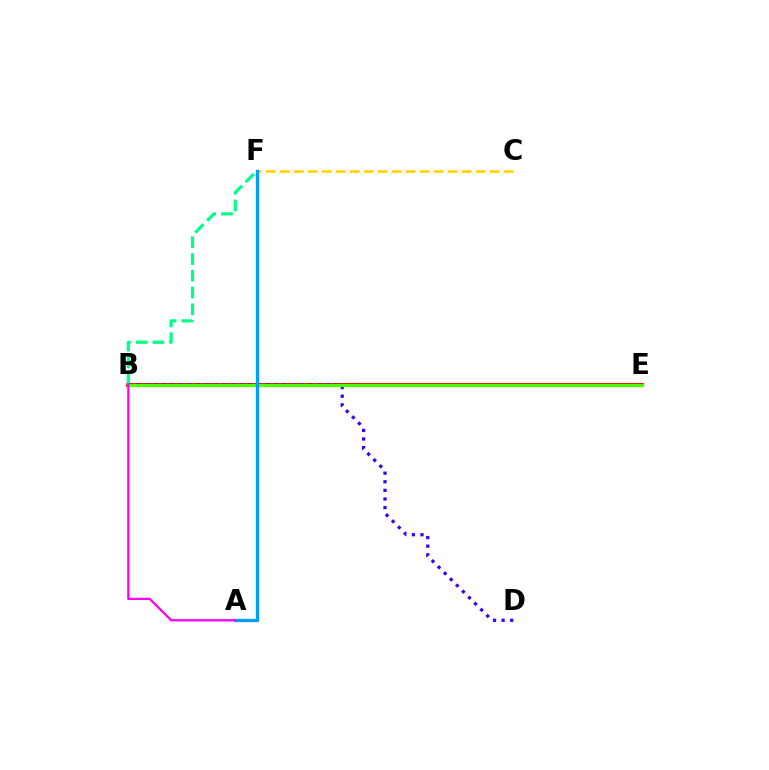{('B', 'E'): [{'color': '#ff0000', 'line_style': 'solid', 'thickness': 2.85}, {'color': '#4fff00', 'line_style': 'solid', 'thickness': 2.35}], ('B', 'F'): [{'color': '#00ff86', 'line_style': 'dashed', 'thickness': 2.28}], ('C', 'F'): [{'color': '#ffd500', 'line_style': 'dashed', 'thickness': 1.9}], ('B', 'D'): [{'color': '#3700ff', 'line_style': 'dotted', 'thickness': 2.34}], ('A', 'F'): [{'color': '#009eff', 'line_style': 'solid', 'thickness': 2.38}], ('A', 'B'): [{'color': '#ff00ed', 'line_style': 'solid', 'thickness': 1.63}]}